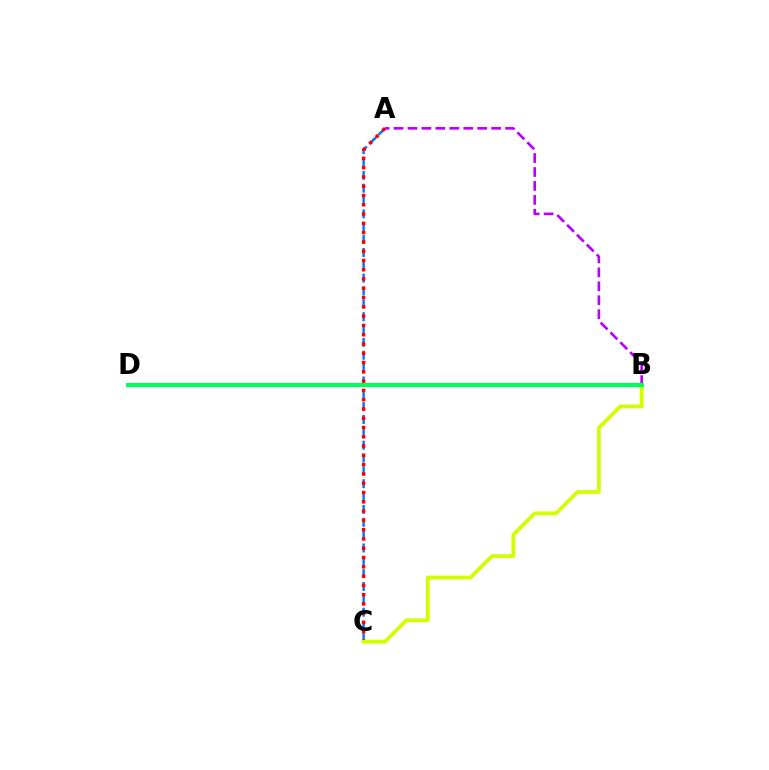{('A', 'C'): [{'color': '#0074ff', 'line_style': 'dashed', 'thickness': 1.75}, {'color': '#ff0000', 'line_style': 'dotted', 'thickness': 2.52}], ('A', 'B'): [{'color': '#b900ff', 'line_style': 'dashed', 'thickness': 1.89}], ('B', 'C'): [{'color': '#d1ff00', 'line_style': 'solid', 'thickness': 2.7}], ('B', 'D'): [{'color': '#00ff5c', 'line_style': 'solid', 'thickness': 2.9}]}